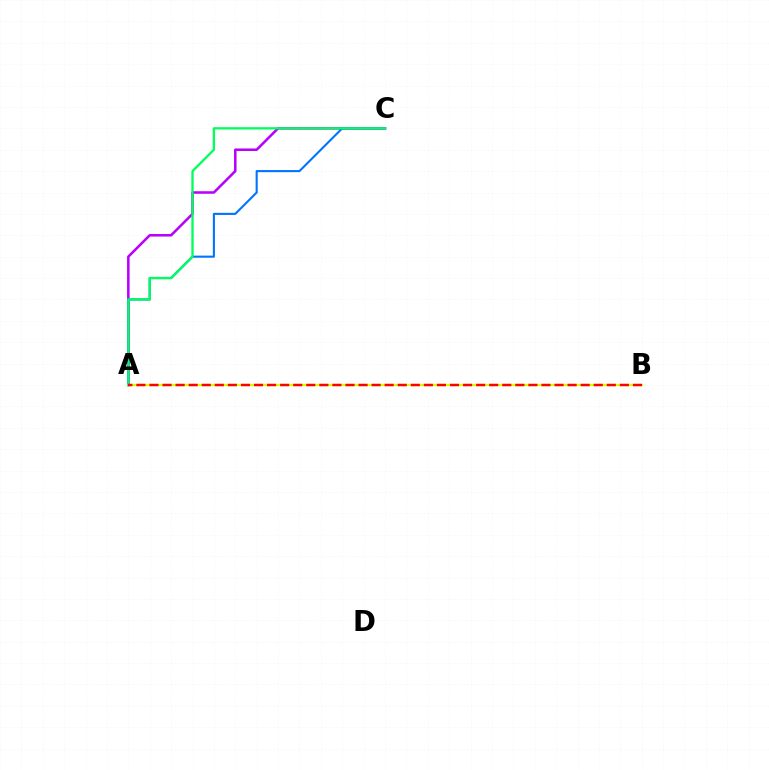{('A', 'C'): [{'color': '#b900ff', 'line_style': 'solid', 'thickness': 1.83}, {'color': '#0074ff', 'line_style': 'solid', 'thickness': 1.51}, {'color': '#00ff5c', 'line_style': 'solid', 'thickness': 1.66}], ('A', 'B'): [{'color': '#d1ff00', 'line_style': 'solid', 'thickness': 1.62}, {'color': '#ff0000', 'line_style': 'dashed', 'thickness': 1.78}]}